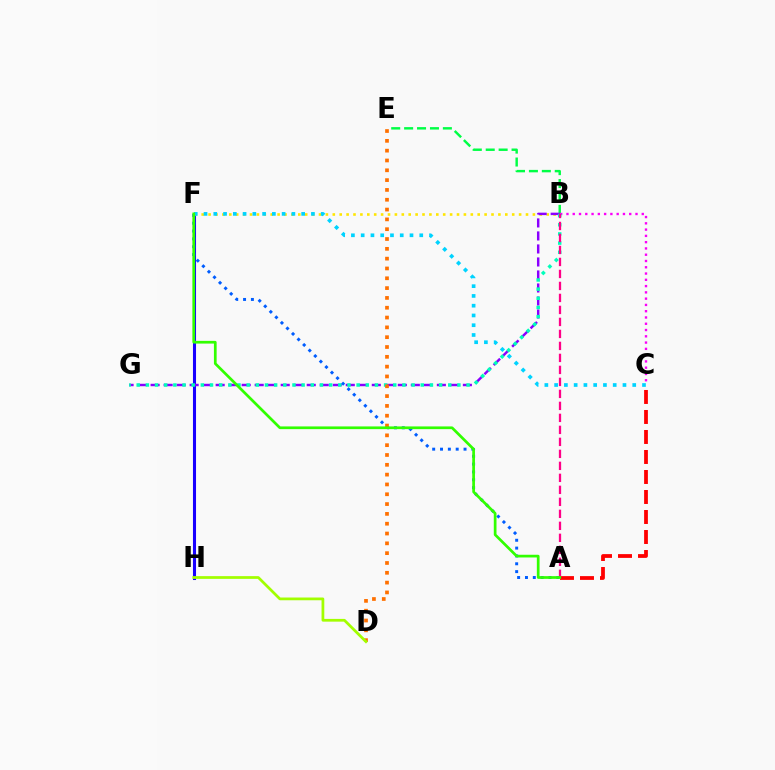{('B', 'E'): [{'color': '#00ff45', 'line_style': 'dashed', 'thickness': 1.75}], ('F', 'H'): [{'color': '#1900ff', 'line_style': 'solid', 'thickness': 2.21}], ('A', 'C'): [{'color': '#ff0000', 'line_style': 'dashed', 'thickness': 2.72}], ('B', 'F'): [{'color': '#ffe600', 'line_style': 'dotted', 'thickness': 1.87}], ('B', 'G'): [{'color': '#8a00ff', 'line_style': 'dashed', 'thickness': 1.77}, {'color': '#00ffbb', 'line_style': 'dotted', 'thickness': 2.49}], ('B', 'C'): [{'color': '#fa00f9', 'line_style': 'dotted', 'thickness': 1.71}], ('A', 'F'): [{'color': '#005dff', 'line_style': 'dotted', 'thickness': 2.13}, {'color': '#31ff00', 'line_style': 'solid', 'thickness': 1.95}], ('D', 'E'): [{'color': '#ff7000', 'line_style': 'dotted', 'thickness': 2.67}], ('C', 'F'): [{'color': '#00d3ff', 'line_style': 'dotted', 'thickness': 2.65}], ('D', 'H'): [{'color': '#a2ff00', 'line_style': 'solid', 'thickness': 1.98}], ('A', 'B'): [{'color': '#ff0088', 'line_style': 'dashed', 'thickness': 1.63}]}